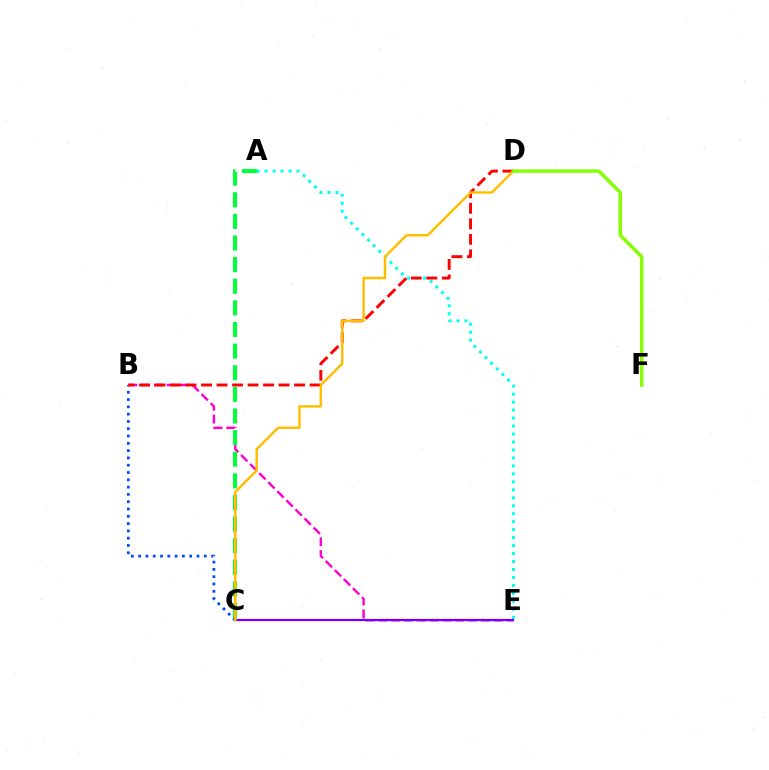{('B', 'C'): [{'color': '#004bff', 'line_style': 'dotted', 'thickness': 1.98}], ('B', 'E'): [{'color': '#ff00cf', 'line_style': 'dashed', 'thickness': 1.74}], ('A', 'E'): [{'color': '#00fff6', 'line_style': 'dotted', 'thickness': 2.17}], ('B', 'D'): [{'color': '#ff0000', 'line_style': 'dashed', 'thickness': 2.11}], ('C', 'E'): [{'color': '#7200ff', 'line_style': 'solid', 'thickness': 1.61}], ('A', 'C'): [{'color': '#00ff39', 'line_style': 'dashed', 'thickness': 2.94}], ('C', 'D'): [{'color': '#ffbd00', 'line_style': 'solid', 'thickness': 1.76}], ('D', 'F'): [{'color': '#84ff00', 'line_style': 'solid', 'thickness': 2.47}]}